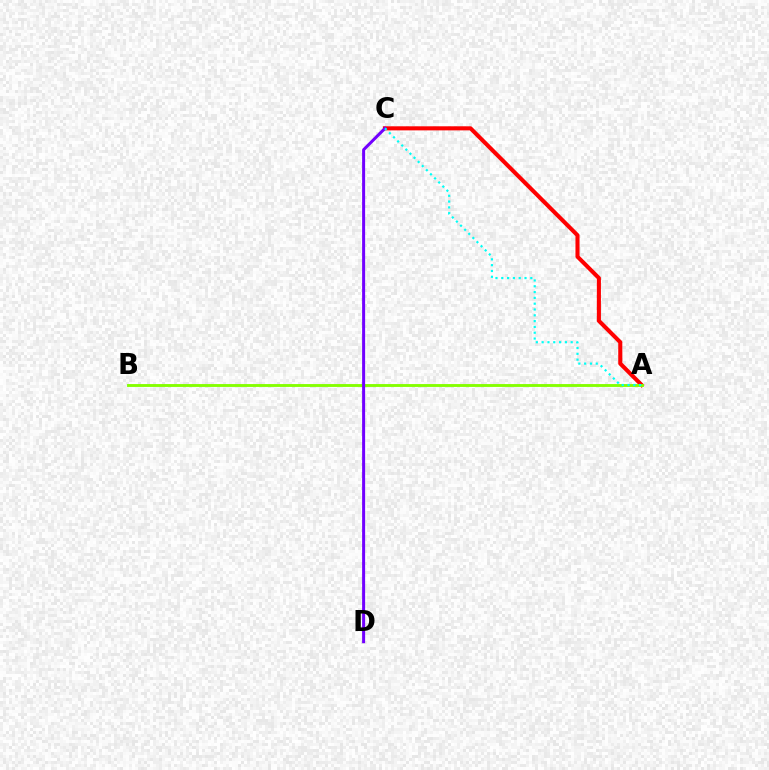{('A', 'C'): [{'color': '#ff0000', 'line_style': 'solid', 'thickness': 2.93}, {'color': '#00fff6', 'line_style': 'dotted', 'thickness': 1.58}], ('A', 'B'): [{'color': '#84ff00', 'line_style': 'solid', 'thickness': 2.06}], ('C', 'D'): [{'color': '#7200ff', 'line_style': 'solid', 'thickness': 2.16}]}